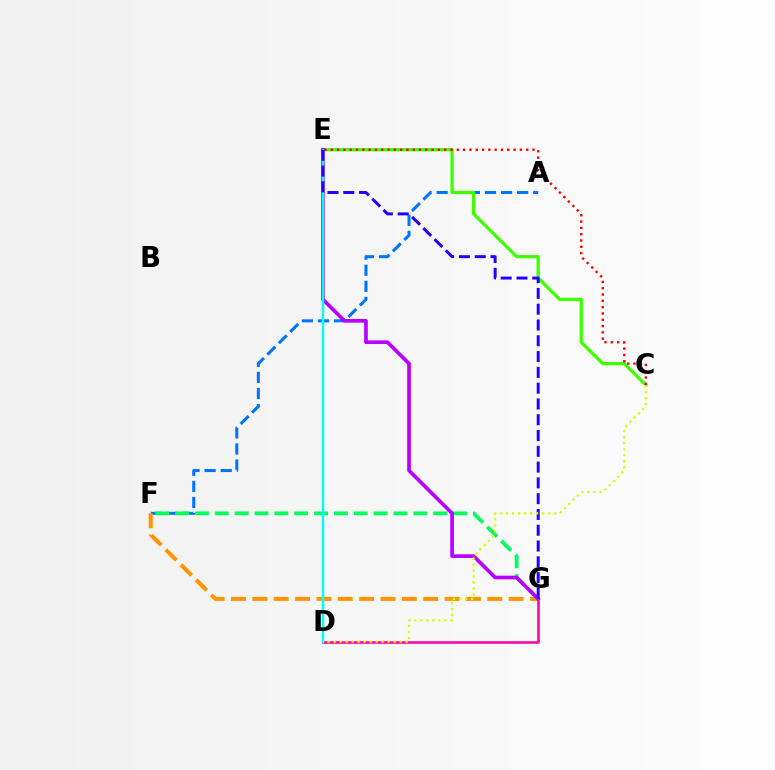{('A', 'F'): [{'color': '#0074ff', 'line_style': 'dashed', 'thickness': 2.19}], ('D', 'G'): [{'color': '#ff00ac', 'line_style': 'solid', 'thickness': 1.84}], ('F', 'G'): [{'color': '#00ff5c', 'line_style': 'dashed', 'thickness': 2.7}, {'color': '#ff9400', 'line_style': 'dashed', 'thickness': 2.9}], ('C', 'E'): [{'color': '#3dff00', 'line_style': 'solid', 'thickness': 2.35}, {'color': '#ff0000', 'line_style': 'dotted', 'thickness': 1.71}], ('E', 'G'): [{'color': '#b900ff', 'line_style': 'solid', 'thickness': 2.64}, {'color': '#2500ff', 'line_style': 'dashed', 'thickness': 2.14}], ('D', 'E'): [{'color': '#00fff6', 'line_style': 'solid', 'thickness': 1.76}], ('C', 'D'): [{'color': '#d1ff00', 'line_style': 'dotted', 'thickness': 1.63}]}